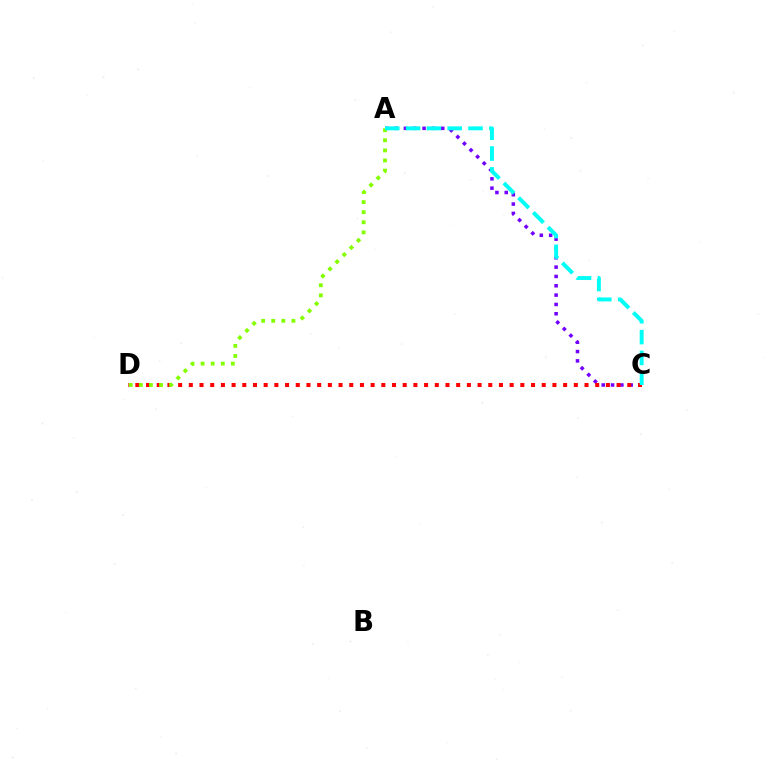{('A', 'C'): [{'color': '#7200ff', 'line_style': 'dotted', 'thickness': 2.53}, {'color': '#00fff6', 'line_style': 'dashed', 'thickness': 2.83}], ('C', 'D'): [{'color': '#ff0000', 'line_style': 'dotted', 'thickness': 2.91}], ('A', 'D'): [{'color': '#84ff00', 'line_style': 'dotted', 'thickness': 2.74}]}